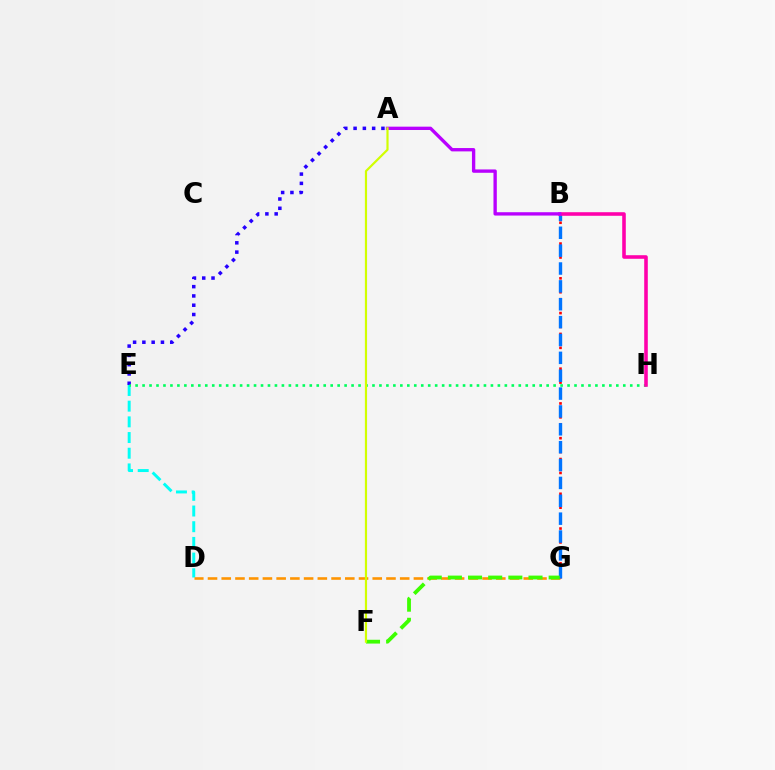{('D', 'E'): [{'color': '#00fff6', 'line_style': 'dashed', 'thickness': 2.13}], ('D', 'G'): [{'color': '#ff9400', 'line_style': 'dashed', 'thickness': 1.86}], ('A', 'E'): [{'color': '#2500ff', 'line_style': 'dotted', 'thickness': 2.52}], ('B', 'G'): [{'color': '#ff0000', 'line_style': 'dotted', 'thickness': 1.89}, {'color': '#0074ff', 'line_style': 'dashed', 'thickness': 2.43}], ('E', 'H'): [{'color': '#00ff5c', 'line_style': 'dotted', 'thickness': 1.89}], ('F', 'G'): [{'color': '#3dff00', 'line_style': 'dashed', 'thickness': 2.74}], ('B', 'H'): [{'color': '#ff00ac', 'line_style': 'solid', 'thickness': 2.57}], ('A', 'B'): [{'color': '#b900ff', 'line_style': 'solid', 'thickness': 2.41}], ('A', 'F'): [{'color': '#d1ff00', 'line_style': 'solid', 'thickness': 1.57}]}